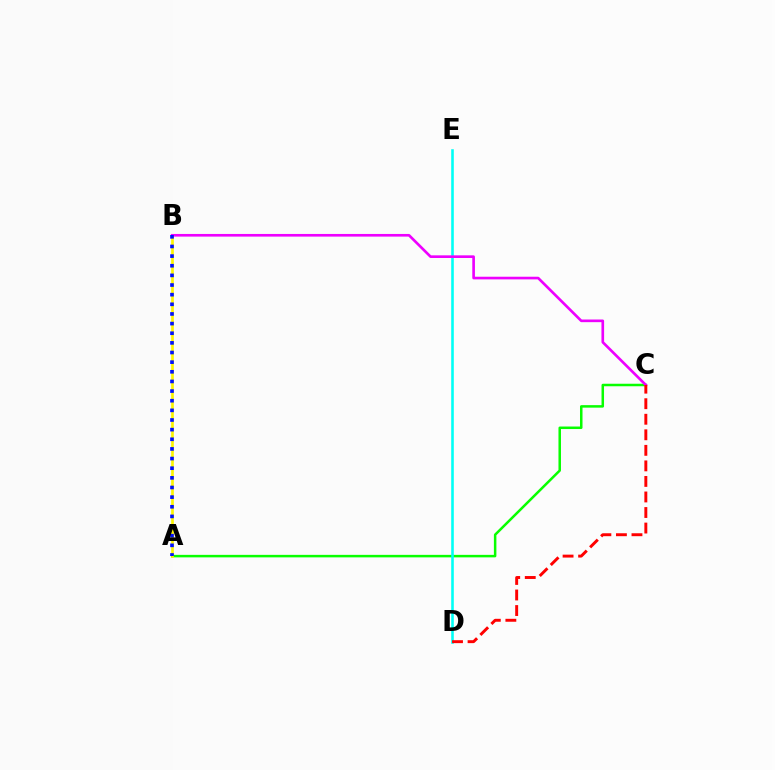{('A', 'C'): [{'color': '#08ff00', 'line_style': 'solid', 'thickness': 1.8}], ('D', 'E'): [{'color': '#00fff6', 'line_style': 'solid', 'thickness': 1.87}], ('A', 'B'): [{'color': '#fcf500', 'line_style': 'solid', 'thickness': 1.93}, {'color': '#0010ff', 'line_style': 'dotted', 'thickness': 2.62}], ('B', 'C'): [{'color': '#ee00ff', 'line_style': 'solid', 'thickness': 1.91}], ('C', 'D'): [{'color': '#ff0000', 'line_style': 'dashed', 'thickness': 2.11}]}